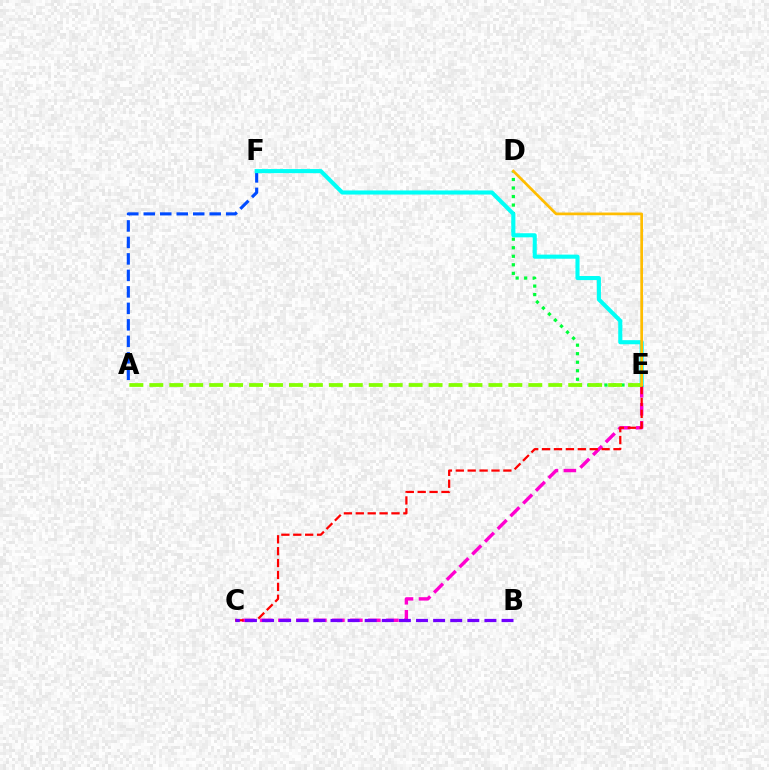{('C', 'E'): [{'color': '#ff00cf', 'line_style': 'dashed', 'thickness': 2.45}, {'color': '#ff0000', 'line_style': 'dashed', 'thickness': 1.62}], ('D', 'E'): [{'color': '#00ff39', 'line_style': 'dotted', 'thickness': 2.32}, {'color': '#ffbd00', 'line_style': 'solid', 'thickness': 1.95}], ('A', 'F'): [{'color': '#004bff', 'line_style': 'dashed', 'thickness': 2.24}], ('E', 'F'): [{'color': '#00fff6', 'line_style': 'solid', 'thickness': 2.94}], ('A', 'E'): [{'color': '#84ff00', 'line_style': 'dashed', 'thickness': 2.71}], ('B', 'C'): [{'color': '#7200ff', 'line_style': 'dashed', 'thickness': 2.32}]}